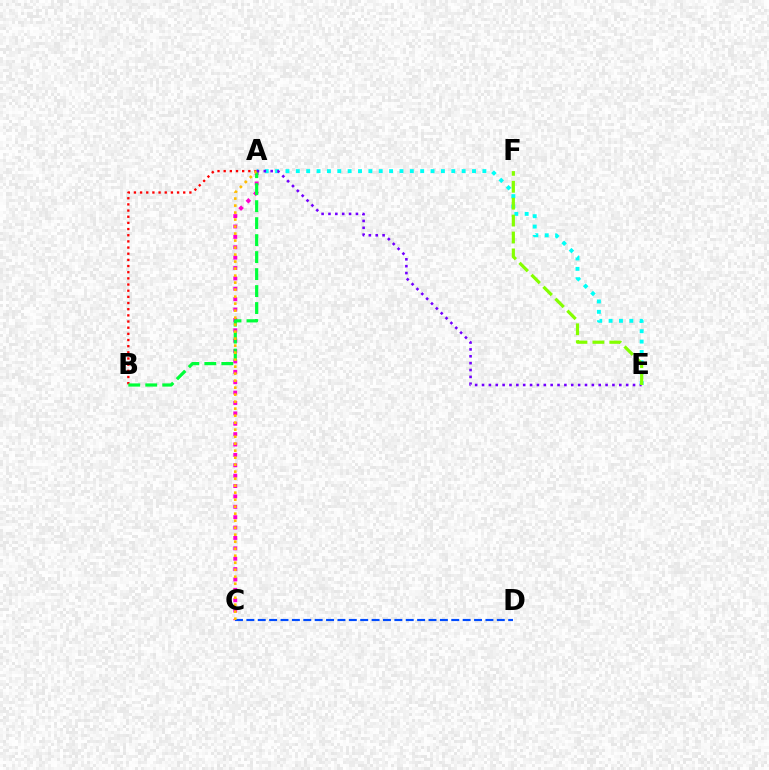{('A', 'B'): [{'color': '#ff0000', 'line_style': 'dotted', 'thickness': 1.67}, {'color': '#00ff39', 'line_style': 'dashed', 'thickness': 2.31}], ('A', 'C'): [{'color': '#ff00cf', 'line_style': 'dotted', 'thickness': 2.82}, {'color': '#ffbd00', 'line_style': 'dotted', 'thickness': 1.9}], ('C', 'D'): [{'color': '#004bff', 'line_style': 'dashed', 'thickness': 1.55}], ('A', 'E'): [{'color': '#00fff6', 'line_style': 'dotted', 'thickness': 2.82}, {'color': '#7200ff', 'line_style': 'dotted', 'thickness': 1.86}], ('E', 'F'): [{'color': '#84ff00', 'line_style': 'dashed', 'thickness': 2.3}]}